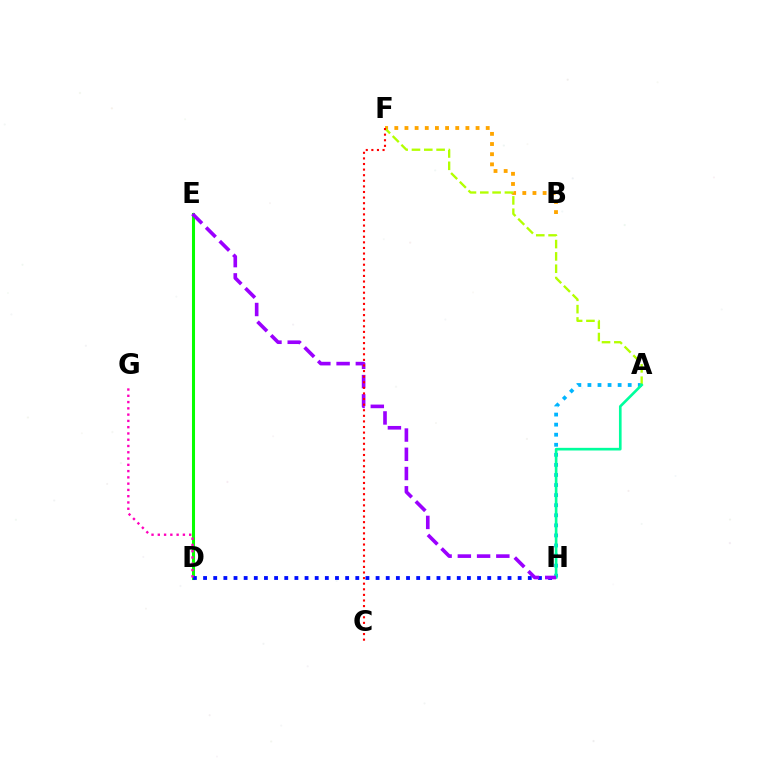{('A', 'H'): [{'color': '#00b5ff', 'line_style': 'dotted', 'thickness': 2.74}, {'color': '#00ff9d', 'line_style': 'solid', 'thickness': 1.91}], ('D', 'E'): [{'color': '#08ff00', 'line_style': 'solid', 'thickness': 2.19}], ('D', 'H'): [{'color': '#0010ff', 'line_style': 'dotted', 'thickness': 2.76}], ('D', 'G'): [{'color': '#ff00bd', 'line_style': 'dotted', 'thickness': 1.7}], ('B', 'F'): [{'color': '#ffa500', 'line_style': 'dotted', 'thickness': 2.76}], ('A', 'F'): [{'color': '#b3ff00', 'line_style': 'dashed', 'thickness': 1.67}], ('E', 'H'): [{'color': '#9b00ff', 'line_style': 'dashed', 'thickness': 2.61}], ('C', 'F'): [{'color': '#ff0000', 'line_style': 'dotted', 'thickness': 1.52}]}